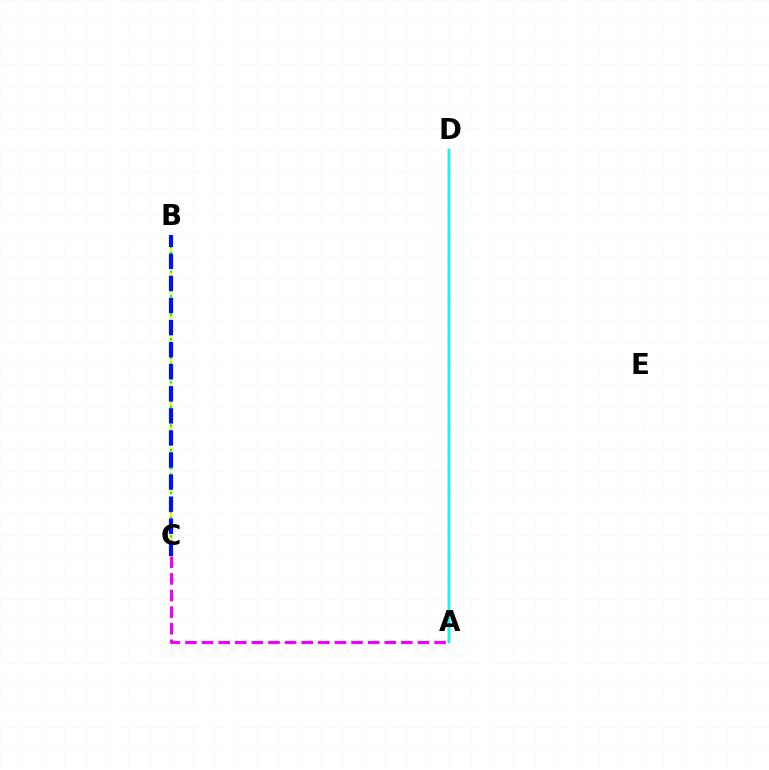{('B', 'C'): [{'color': '#fcf500', 'line_style': 'dashed', 'thickness': 1.69}, {'color': '#08ff00', 'line_style': 'dotted', 'thickness': 1.67}, {'color': '#0010ff', 'line_style': 'dashed', 'thickness': 3.0}], ('A', 'D'): [{'color': '#ff0000', 'line_style': 'solid', 'thickness': 1.66}, {'color': '#00fff6', 'line_style': 'solid', 'thickness': 1.71}], ('A', 'C'): [{'color': '#ee00ff', 'line_style': 'dashed', 'thickness': 2.26}]}